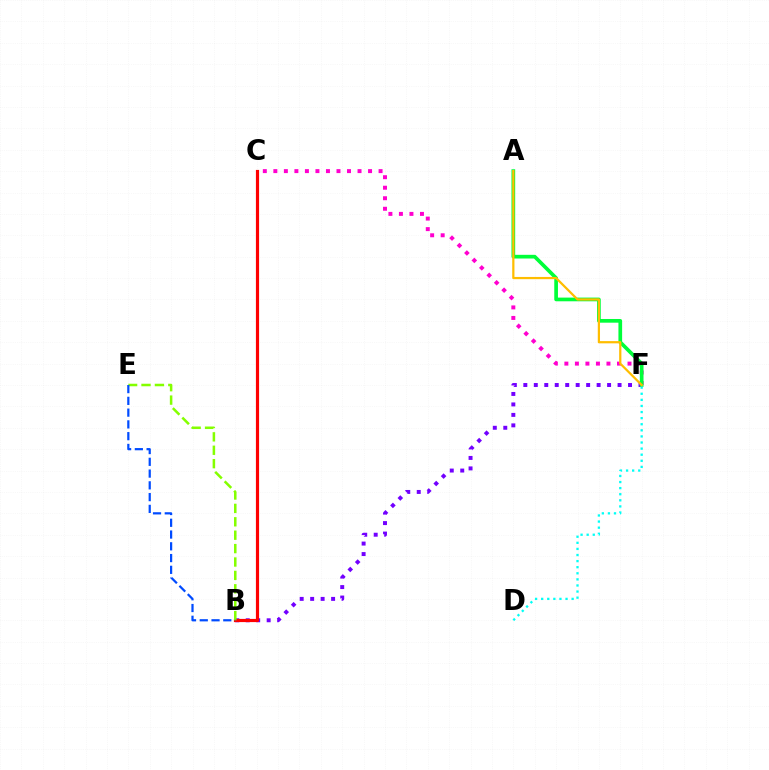{('B', 'F'): [{'color': '#7200ff', 'line_style': 'dotted', 'thickness': 2.84}], ('C', 'F'): [{'color': '#ff00cf', 'line_style': 'dotted', 'thickness': 2.86}], ('B', 'C'): [{'color': '#ff0000', 'line_style': 'solid', 'thickness': 2.29}], ('B', 'E'): [{'color': '#84ff00', 'line_style': 'dashed', 'thickness': 1.82}, {'color': '#004bff', 'line_style': 'dashed', 'thickness': 1.6}], ('A', 'F'): [{'color': '#00ff39', 'line_style': 'solid', 'thickness': 2.66}, {'color': '#ffbd00', 'line_style': 'solid', 'thickness': 1.6}], ('D', 'F'): [{'color': '#00fff6', 'line_style': 'dotted', 'thickness': 1.66}]}